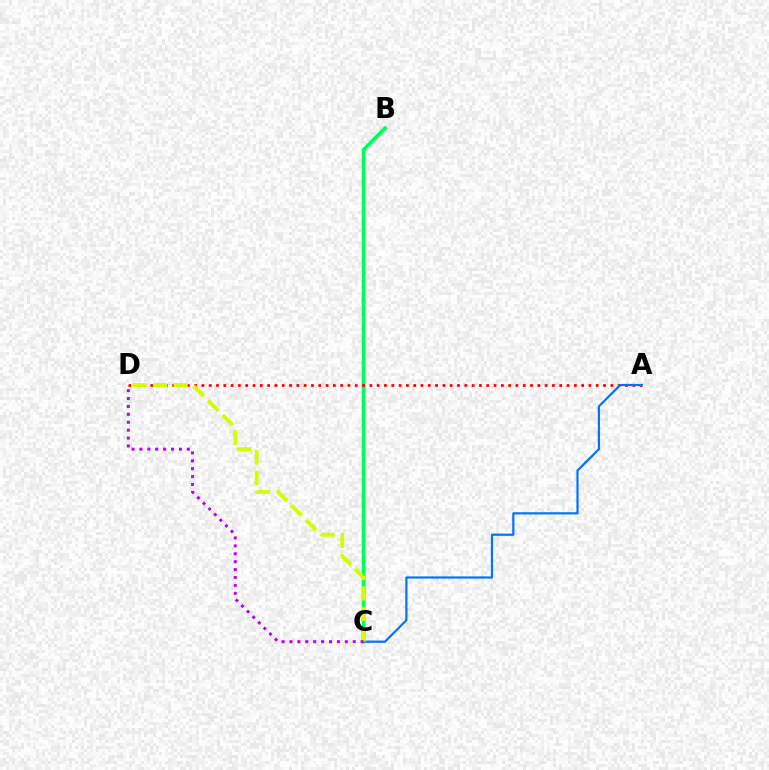{('B', 'C'): [{'color': '#00ff5c', 'line_style': 'solid', 'thickness': 2.76}], ('A', 'D'): [{'color': '#ff0000', 'line_style': 'dotted', 'thickness': 1.98}], ('A', 'C'): [{'color': '#0074ff', 'line_style': 'solid', 'thickness': 1.59}], ('C', 'D'): [{'color': '#d1ff00', 'line_style': 'dashed', 'thickness': 2.79}, {'color': '#b900ff', 'line_style': 'dotted', 'thickness': 2.15}]}